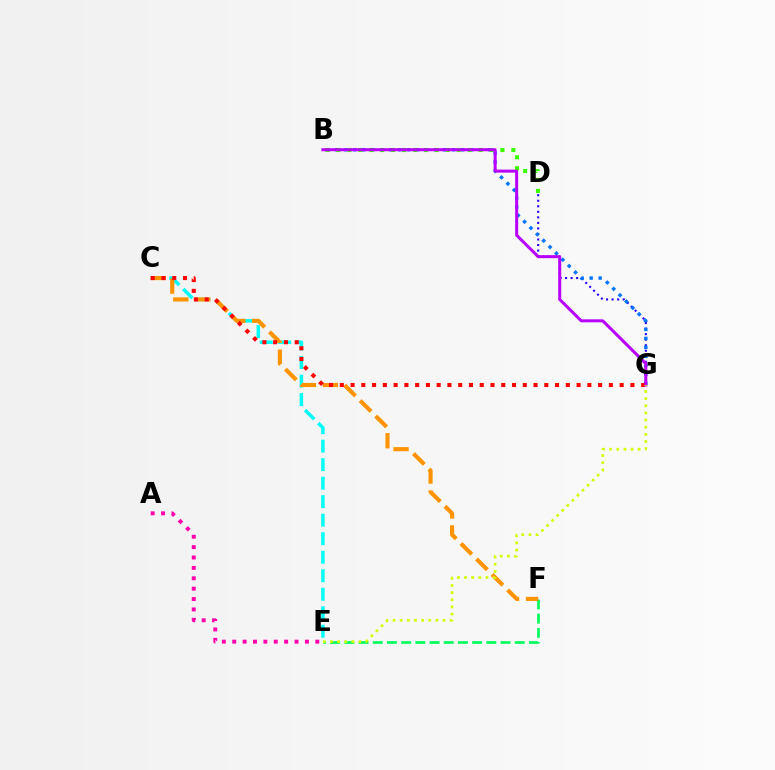{('E', 'F'): [{'color': '#00ff5c', 'line_style': 'dashed', 'thickness': 1.93}], ('C', 'E'): [{'color': '#00fff6', 'line_style': 'dashed', 'thickness': 2.51}], ('D', 'G'): [{'color': '#2500ff', 'line_style': 'dotted', 'thickness': 1.5}], ('C', 'F'): [{'color': '#ff9400', 'line_style': 'dashed', 'thickness': 2.98}], ('A', 'E'): [{'color': '#ff00ac', 'line_style': 'dotted', 'thickness': 2.82}], ('B', 'G'): [{'color': '#0074ff', 'line_style': 'dotted', 'thickness': 2.44}, {'color': '#b900ff', 'line_style': 'solid', 'thickness': 2.17}], ('B', 'D'): [{'color': '#3dff00', 'line_style': 'dotted', 'thickness': 2.97}], ('C', 'G'): [{'color': '#ff0000', 'line_style': 'dotted', 'thickness': 2.92}], ('E', 'G'): [{'color': '#d1ff00', 'line_style': 'dotted', 'thickness': 1.94}]}